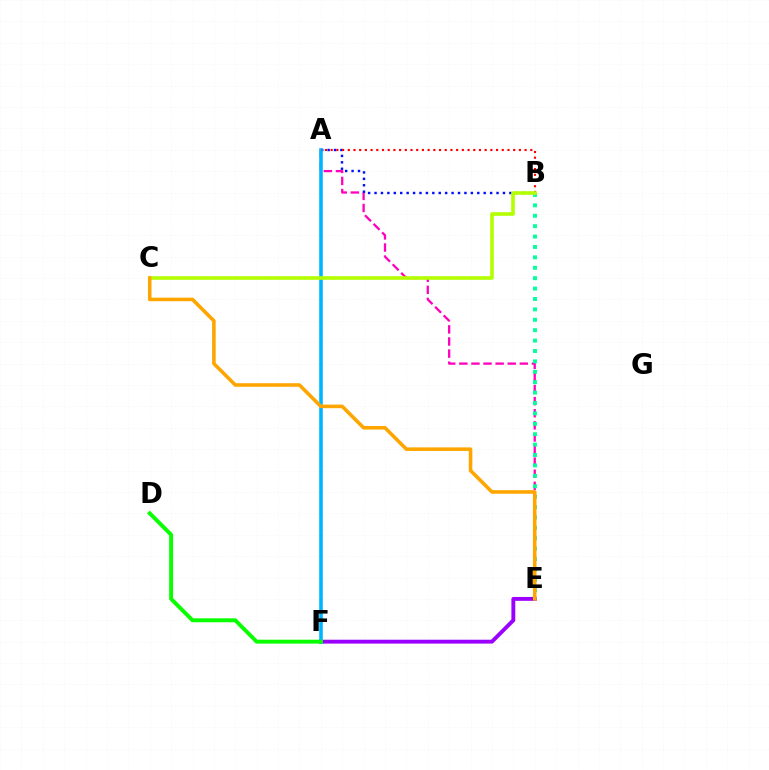{('E', 'F'): [{'color': '#9b00ff', 'line_style': 'solid', 'thickness': 2.79}], ('A', 'E'): [{'color': '#ff00bd', 'line_style': 'dashed', 'thickness': 1.64}], ('A', 'B'): [{'color': '#0010ff', 'line_style': 'dotted', 'thickness': 1.74}, {'color': '#ff0000', 'line_style': 'dotted', 'thickness': 1.55}], ('A', 'F'): [{'color': '#00b5ff', 'line_style': 'solid', 'thickness': 2.58}], ('B', 'E'): [{'color': '#00ff9d', 'line_style': 'dotted', 'thickness': 2.83}], ('D', 'F'): [{'color': '#08ff00', 'line_style': 'solid', 'thickness': 2.81}], ('B', 'C'): [{'color': '#b3ff00', 'line_style': 'solid', 'thickness': 2.6}], ('C', 'E'): [{'color': '#ffa500', 'line_style': 'solid', 'thickness': 2.57}]}